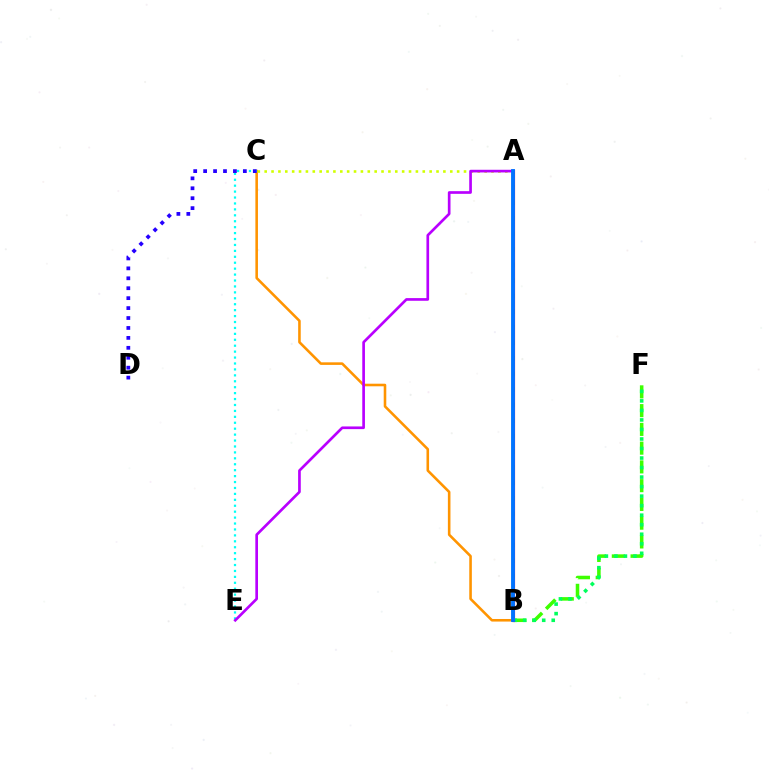{('B', 'F'): [{'color': '#3dff00', 'line_style': 'dashed', 'thickness': 2.55}, {'color': '#00ff5c', 'line_style': 'dotted', 'thickness': 2.59}], ('B', 'C'): [{'color': '#ff9400', 'line_style': 'solid', 'thickness': 1.86}], ('A', 'B'): [{'color': '#ff0000', 'line_style': 'solid', 'thickness': 2.26}, {'color': '#ff00ac', 'line_style': 'dashed', 'thickness': 2.11}, {'color': '#0074ff', 'line_style': 'solid', 'thickness': 2.78}], ('C', 'E'): [{'color': '#00fff6', 'line_style': 'dotted', 'thickness': 1.61}], ('A', 'C'): [{'color': '#d1ff00', 'line_style': 'dotted', 'thickness': 1.87}], ('C', 'D'): [{'color': '#2500ff', 'line_style': 'dotted', 'thickness': 2.7}], ('A', 'E'): [{'color': '#b900ff', 'line_style': 'solid', 'thickness': 1.93}]}